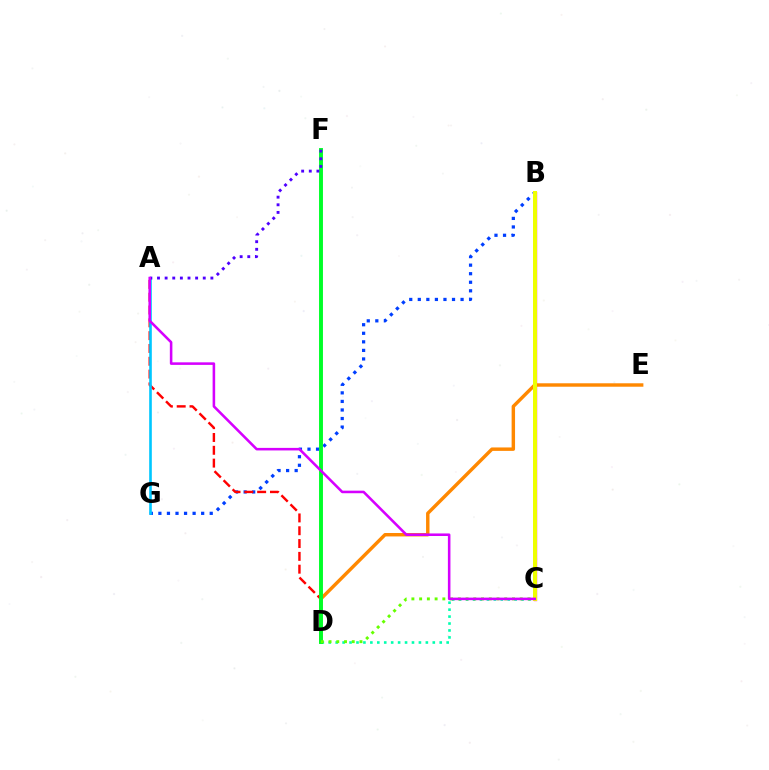{('B', 'C'): [{'color': '#ff00a0', 'line_style': 'solid', 'thickness': 2.39}, {'color': '#eeff00', 'line_style': 'solid', 'thickness': 2.88}], ('B', 'G'): [{'color': '#003fff', 'line_style': 'dotted', 'thickness': 2.32}], ('D', 'E'): [{'color': '#ff8800', 'line_style': 'solid', 'thickness': 2.47}], ('A', 'D'): [{'color': '#ff0000', 'line_style': 'dashed', 'thickness': 1.74}], ('C', 'D'): [{'color': '#00ffaf', 'line_style': 'dotted', 'thickness': 1.88}, {'color': '#66ff00', 'line_style': 'dotted', 'thickness': 2.1}], ('D', 'F'): [{'color': '#00ff27', 'line_style': 'solid', 'thickness': 2.82}], ('A', 'G'): [{'color': '#00c7ff', 'line_style': 'solid', 'thickness': 1.89}], ('A', 'F'): [{'color': '#4f00ff', 'line_style': 'dotted', 'thickness': 2.07}], ('A', 'C'): [{'color': '#d600ff', 'line_style': 'solid', 'thickness': 1.84}]}